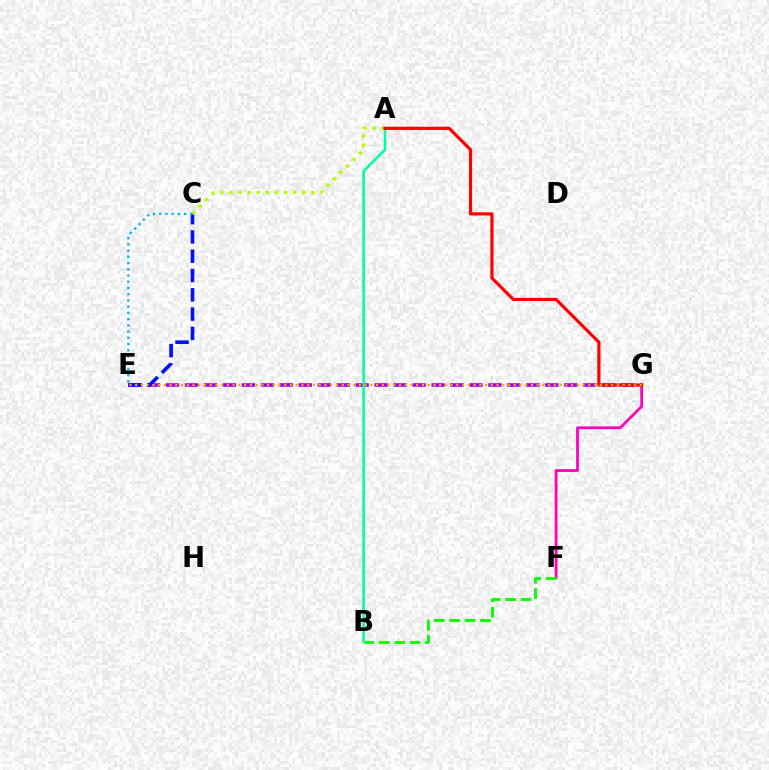{('F', 'G'): [{'color': '#ff00bd', 'line_style': 'solid', 'thickness': 1.99}], ('B', 'F'): [{'color': '#08ff00', 'line_style': 'dashed', 'thickness': 2.09}], ('E', 'G'): [{'color': '#9b00ff', 'line_style': 'dashed', 'thickness': 2.58}, {'color': '#ffa500', 'line_style': 'dotted', 'thickness': 1.56}], ('C', 'E'): [{'color': '#0010ff', 'line_style': 'dashed', 'thickness': 2.62}, {'color': '#00b5ff', 'line_style': 'dotted', 'thickness': 1.69}], ('A', 'B'): [{'color': '#00ff9d', 'line_style': 'solid', 'thickness': 1.86}], ('A', 'C'): [{'color': '#b3ff00', 'line_style': 'dotted', 'thickness': 2.48}], ('A', 'G'): [{'color': '#ff0000', 'line_style': 'solid', 'thickness': 2.29}]}